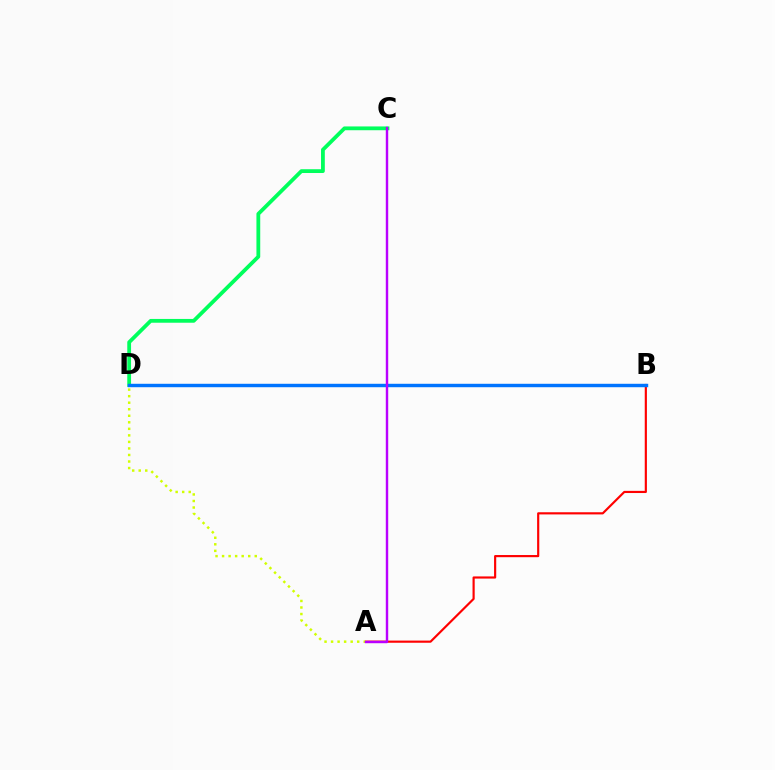{('A', 'B'): [{'color': '#ff0000', 'line_style': 'solid', 'thickness': 1.56}], ('C', 'D'): [{'color': '#00ff5c', 'line_style': 'solid', 'thickness': 2.73}], ('A', 'D'): [{'color': '#d1ff00', 'line_style': 'dotted', 'thickness': 1.78}], ('B', 'D'): [{'color': '#0074ff', 'line_style': 'solid', 'thickness': 2.47}], ('A', 'C'): [{'color': '#b900ff', 'line_style': 'solid', 'thickness': 1.75}]}